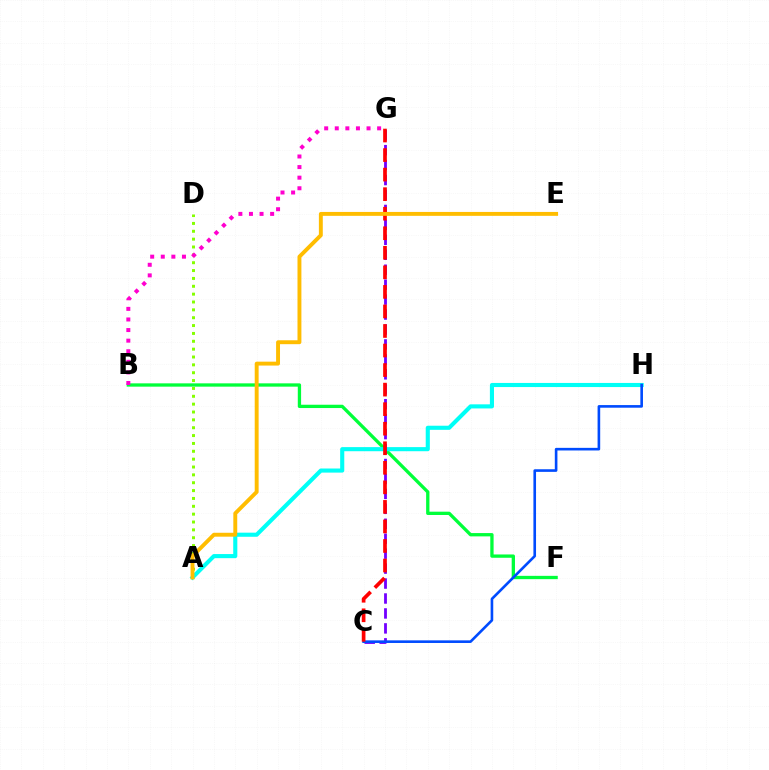{('A', 'D'): [{'color': '#84ff00', 'line_style': 'dotted', 'thickness': 2.13}], ('B', 'F'): [{'color': '#00ff39', 'line_style': 'solid', 'thickness': 2.38}], ('A', 'H'): [{'color': '#00fff6', 'line_style': 'solid', 'thickness': 2.96}], ('B', 'G'): [{'color': '#ff00cf', 'line_style': 'dotted', 'thickness': 2.88}], ('C', 'G'): [{'color': '#7200ff', 'line_style': 'dashed', 'thickness': 2.03}, {'color': '#ff0000', 'line_style': 'dashed', 'thickness': 2.66}], ('C', 'H'): [{'color': '#004bff', 'line_style': 'solid', 'thickness': 1.89}], ('A', 'E'): [{'color': '#ffbd00', 'line_style': 'solid', 'thickness': 2.81}]}